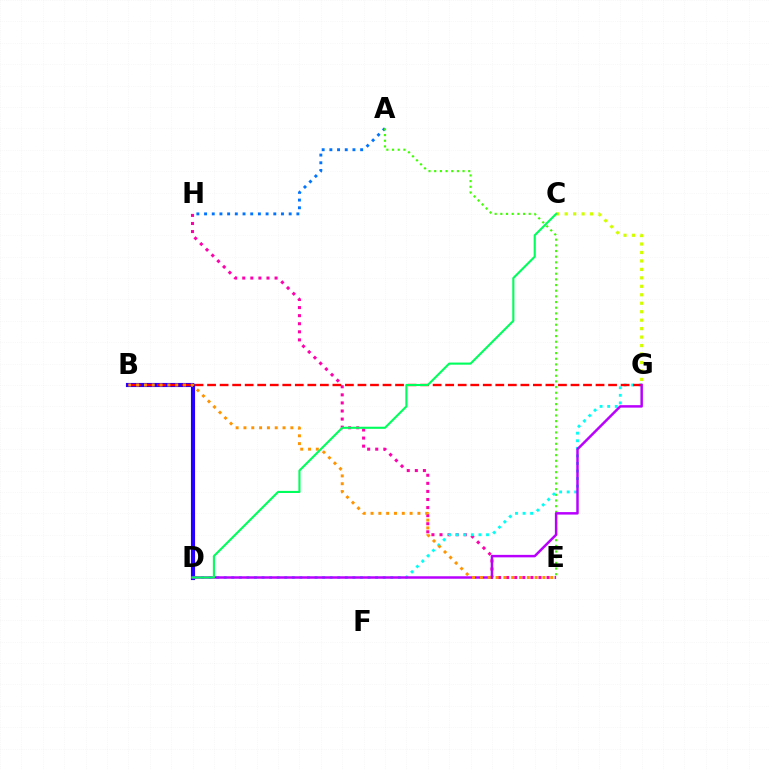{('C', 'G'): [{'color': '#d1ff00', 'line_style': 'dotted', 'thickness': 2.3}], ('B', 'D'): [{'color': '#2500ff', 'line_style': 'solid', 'thickness': 2.96}], ('E', 'H'): [{'color': '#ff00ac', 'line_style': 'dotted', 'thickness': 2.19}], ('A', 'H'): [{'color': '#0074ff', 'line_style': 'dotted', 'thickness': 2.09}], ('D', 'G'): [{'color': '#00fff6', 'line_style': 'dotted', 'thickness': 2.06}, {'color': '#b900ff', 'line_style': 'solid', 'thickness': 1.79}], ('A', 'E'): [{'color': '#3dff00', 'line_style': 'dotted', 'thickness': 1.54}], ('B', 'G'): [{'color': '#ff0000', 'line_style': 'dashed', 'thickness': 1.7}], ('B', 'E'): [{'color': '#ff9400', 'line_style': 'dotted', 'thickness': 2.12}], ('C', 'D'): [{'color': '#00ff5c', 'line_style': 'solid', 'thickness': 1.52}]}